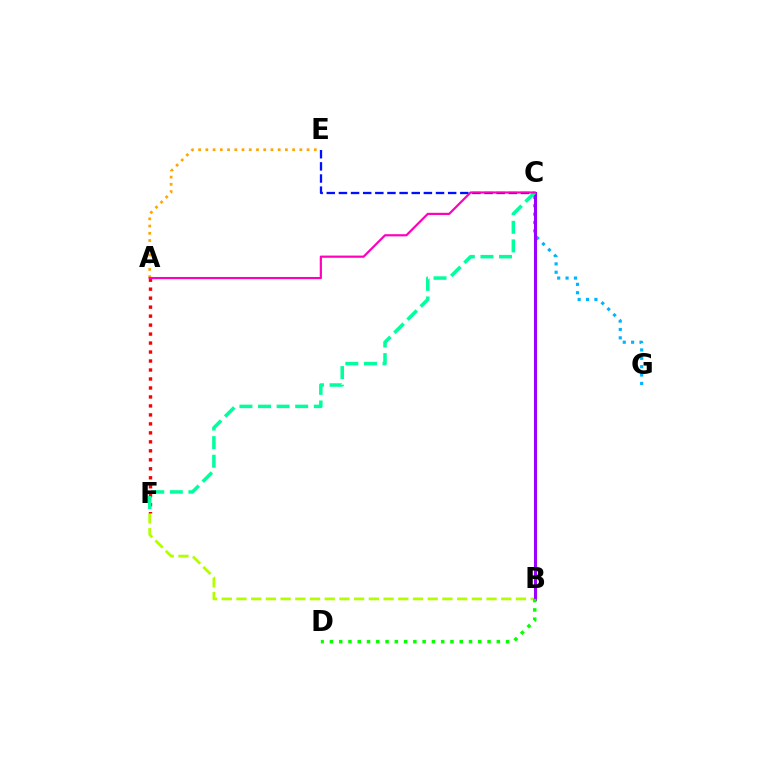{('C', 'E'): [{'color': '#0010ff', 'line_style': 'dashed', 'thickness': 1.65}], ('C', 'G'): [{'color': '#00b5ff', 'line_style': 'dotted', 'thickness': 2.27}], ('B', 'F'): [{'color': '#b3ff00', 'line_style': 'dashed', 'thickness': 2.0}], ('A', 'F'): [{'color': '#ff0000', 'line_style': 'dotted', 'thickness': 2.44}], ('B', 'C'): [{'color': '#9b00ff', 'line_style': 'solid', 'thickness': 2.19}], ('B', 'D'): [{'color': '#08ff00', 'line_style': 'dotted', 'thickness': 2.52}], ('A', 'E'): [{'color': '#ffa500', 'line_style': 'dotted', 'thickness': 1.96}], ('C', 'F'): [{'color': '#00ff9d', 'line_style': 'dashed', 'thickness': 2.52}], ('A', 'C'): [{'color': '#ff00bd', 'line_style': 'solid', 'thickness': 1.57}]}